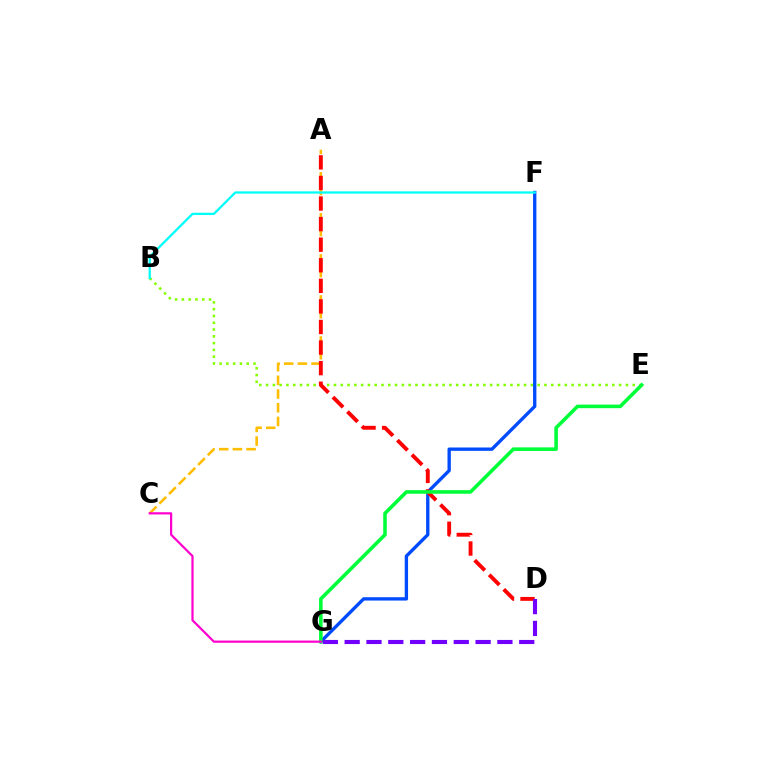{('A', 'C'): [{'color': '#ffbd00', 'line_style': 'dashed', 'thickness': 1.86}], ('B', 'E'): [{'color': '#84ff00', 'line_style': 'dotted', 'thickness': 1.84}], ('F', 'G'): [{'color': '#004bff', 'line_style': 'solid', 'thickness': 2.4}], ('A', 'D'): [{'color': '#ff0000', 'line_style': 'dashed', 'thickness': 2.79}], ('E', 'G'): [{'color': '#00ff39', 'line_style': 'solid', 'thickness': 2.58}], ('B', 'F'): [{'color': '#00fff6', 'line_style': 'solid', 'thickness': 1.63}], ('D', 'G'): [{'color': '#7200ff', 'line_style': 'dashed', 'thickness': 2.96}], ('C', 'G'): [{'color': '#ff00cf', 'line_style': 'solid', 'thickness': 1.59}]}